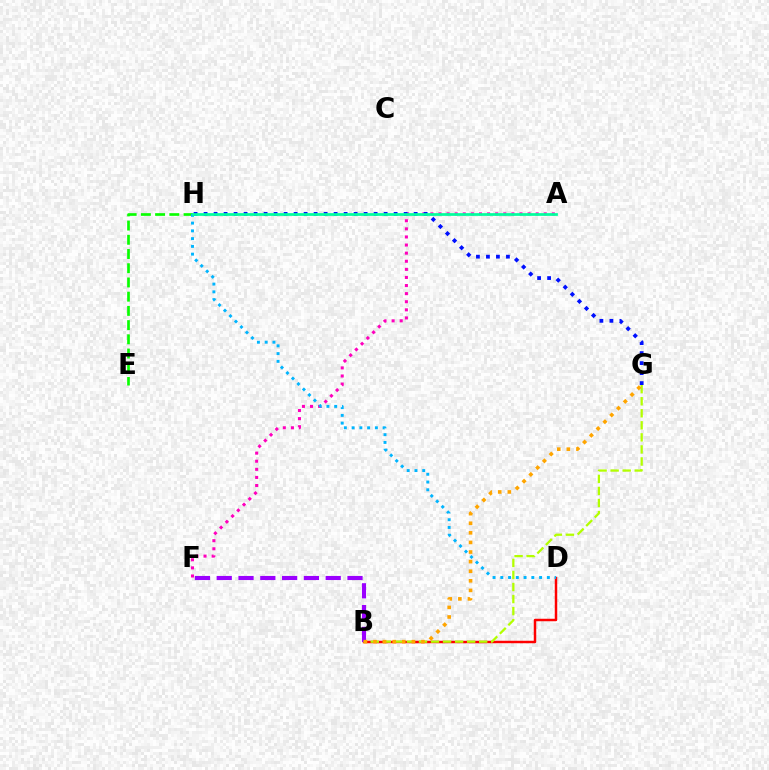{('A', 'F'): [{'color': '#ff00bd', 'line_style': 'dotted', 'thickness': 2.2}], ('E', 'H'): [{'color': '#08ff00', 'line_style': 'dashed', 'thickness': 1.93}], ('G', 'H'): [{'color': '#0010ff', 'line_style': 'dotted', 'thickness': 2.72}], ('B', 'D'): [{'color': '#ff0000', 'line_style': 'solid', 'thickness': 1.78}], ('B', 'F'): [{'color': '#9b00ff', 'line_style': 'dashed', 'thickness': 2.96}], ('B', 'G'): [{'color': '#b3ff00', 'line_style': 'dashed', 'thickness': 1.64}, {'color': '#ffa500', 'line_style': 'dotted', 'thickness': 2.61}], ('D', 'H'): [{'color': '#00b5ff', 'line_style': 'dotted', 'thickness': 2.11}], ('A', 'H'): [{'color': '#00ff9d', 'line_style': 'solid', 'thickness': 1.97}]}